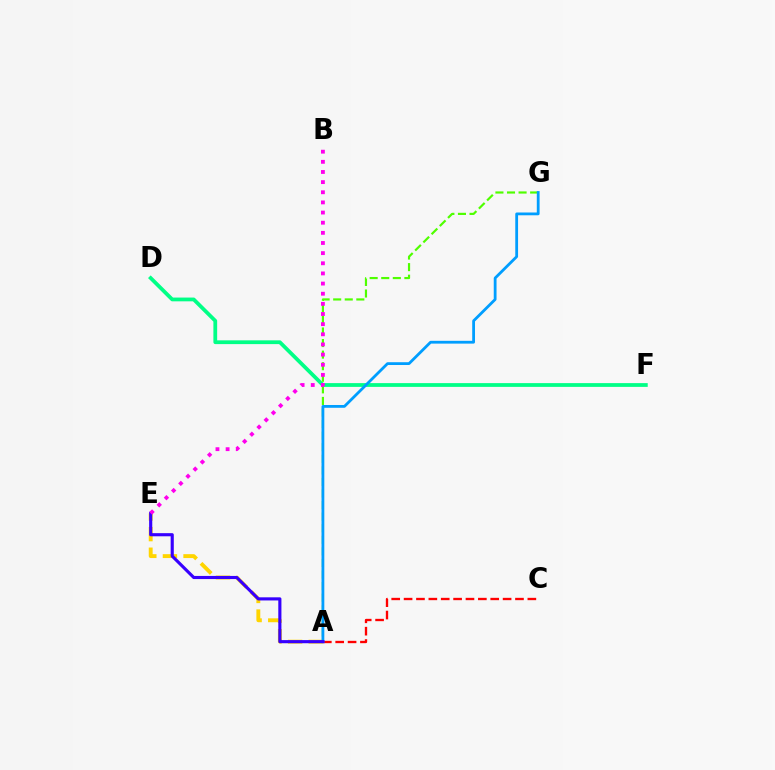{('D', 'F'): [{'color': '#00ff86', 'line_style': 'solid', 'thickness': 2.71}], ('A', 'G'): [{'color': '#4fff00', 'line_style': 'dashed', 'thickness': 1.57}, {'color': '#009eff', 'line_style': 'solid', 'thickness': 2.01}], ('A', 'E'): [{'color': '#ffd500', 'line_style': 'dashed', 'thickness': 2.8}, {'color': '#3700ff', 'line_style': 'solid', 'thickness': 2.25}], ('A', 'C'): [{'color': '#ff0000', 'line_style': 'dashed', 'thickness': 1.68}], ('B', 'E'): [{'color': '#ff00ed', 'line_style': 'dotted', 'thickness': 2.76}]}